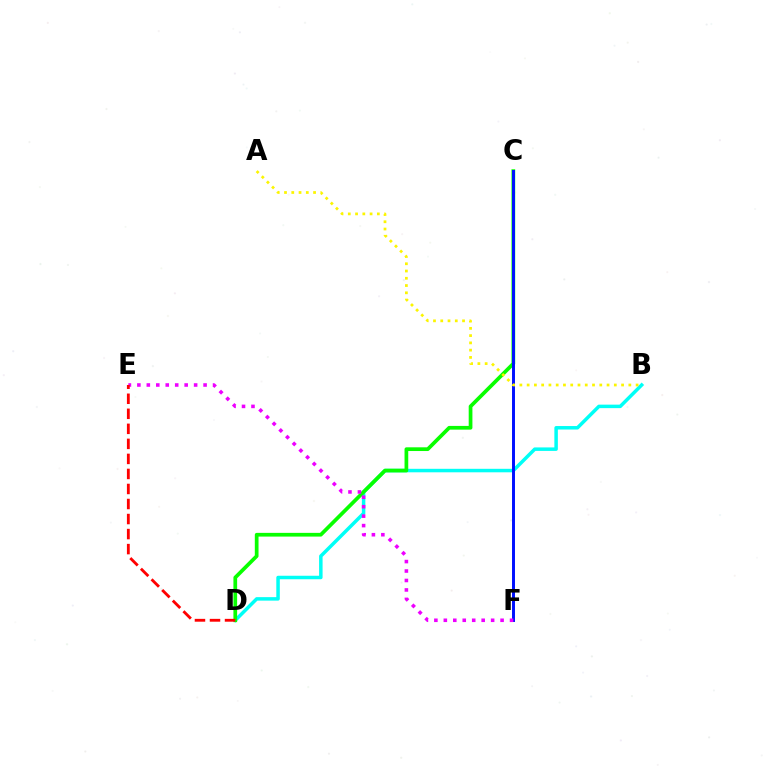{('B', 'D'): [{'color': '#00fff6', 'line_style': 'solid', 'thickness': 2.52}], ('C', 'D'): [{'color': '#08ff00', 'line_style': 'solid', 'thickness': 2.68}], ('C', 'F'): [{'color': '#0010ff', 'line_style': 'solid', 'thickness': 2.13}], ('E', 'F'): [{'color': '#ee00ff', 'line_style': 'dotted', 'thickness': 2.57}], ('A', 'B'): [{'color': '#fcf500', 'line_style': 'dotted', 'thickness': 1.97}], ('D', 'E'): [{'color': '#ff0000', 'line_style': 'dashed', 'thickness': 2.04}]}